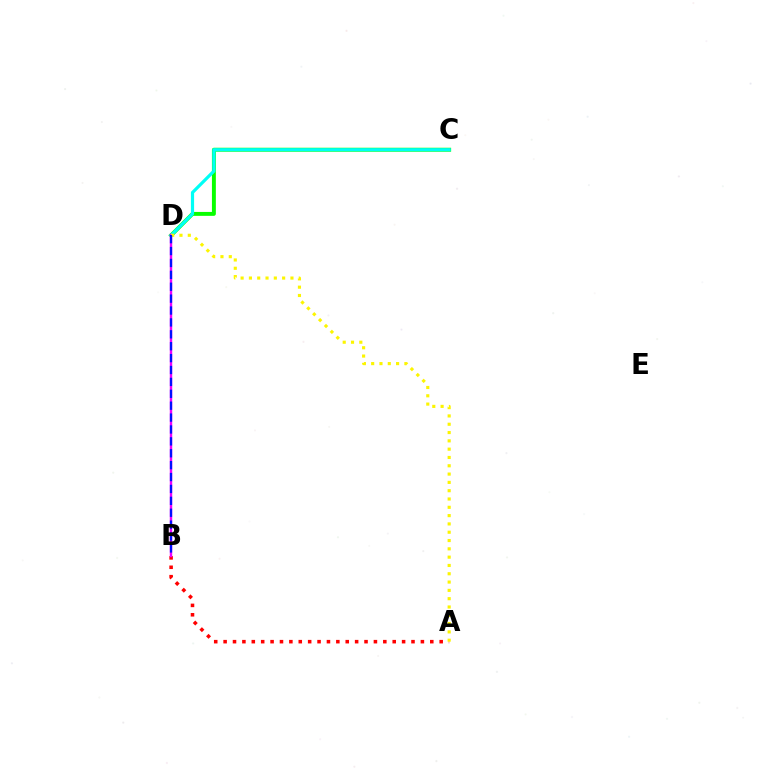{('C', 'D'): [{'color': '#08ff00', 'line_style': 'solid', 'thickness': 2.82}, {'color': '#00fff6', 'line_style': 'solid', 'thickness': 2.3}], ('A', 'B'): [{'color': '#ff0000', 'line_style': 'dotted', 'thickness': 2.55}], ('B', 'D'): [{'color': '#ee00ff', 'line_style': 'solid', 'thickness': 1.75}, {'color': '#0010ff', 'line_style': 'dashed', 'thickness': 1.62}], ('A', 'D'): [{'color': '#fcf500', 'line_style': 'dotted', 'thickness': 2.26}]}